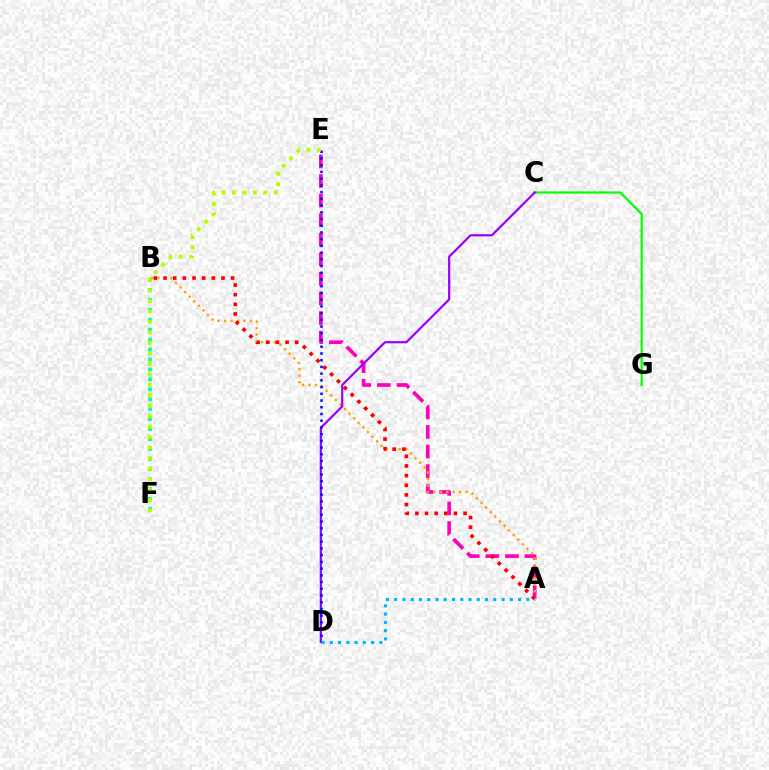{('C', 'G'): [{'color': '#08ff00', 'line_style': 'solid', 'thickness': 1.6}], ('A', 'E'): [{'color': '#ff00bd', 'line_style': 'dashed', 'thickness': 2.66}], ('A', 'B'): [{'color': '#ffa500', 'line_style': 'dotted', 'thickness': 1.76}, {'color': '#ff0000', 'line_style': 'dotted', 'thickness': 2.62}], ('B', 'F'): [{'color': '#00ff9d', 'line_style': 'dotted', 'thickness': 2.7}], ('C', 'D'): [{'color': '#9b00ff', 'line_style': 'solid', 'thickness': 1.59}], ('D', 'E'): [{'color': '#0010ff', 'line_style': 'dotted', 'thickness': 1.83}], ('E', 'F'): [{'color': '#b3ff00', 'line_style': 'dotted', 'thickness': 2.85}], ('A', 'D'): [{'color': '#00b5ff', 'line_style': 'dotted', 'thickness': 2.24}]}